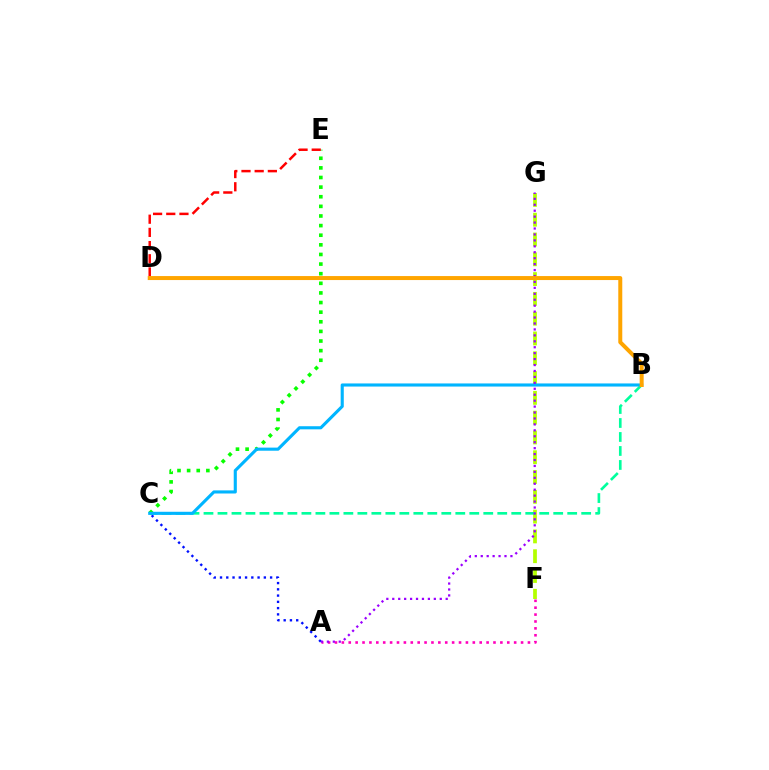{('F', 'G'): [{'color': '#b3ff00', 'line_style': 'dashed', 'thickness': 2.69}], ('A', 'C'): [{'color': '#0010ff', 'line_style': 'dotted', 'thickness': 1.7}], ('B', 'C'): [{'color': '#00ff9d', 'line_style': 'dashed', 'thickness': 1.9}, {'color': '#00b5ff', 'line_style': 'solid', 'thickness': 2.24}], ('C', 'E'): [{'color': '#08ff00', 'line_style': 'dotted', 'thickness': 2.61}], ('A', 'F'): [{'color': '#ff00bd', 'line_style': 'dotted', 'thickness': 1.87}], ('D', 'E'): [{'color': '#ff0000', 'line_style': 'dashed', 'thickness': 1.79}], ('A', 'G'): [{'color': '#9b00ff', 'line_style': 'dotted', 'thickness': 1.61}], ('B', 'D'): [{'color': '#ffa500', 'line_style': 'solid', 'thickness': 2.87}]}